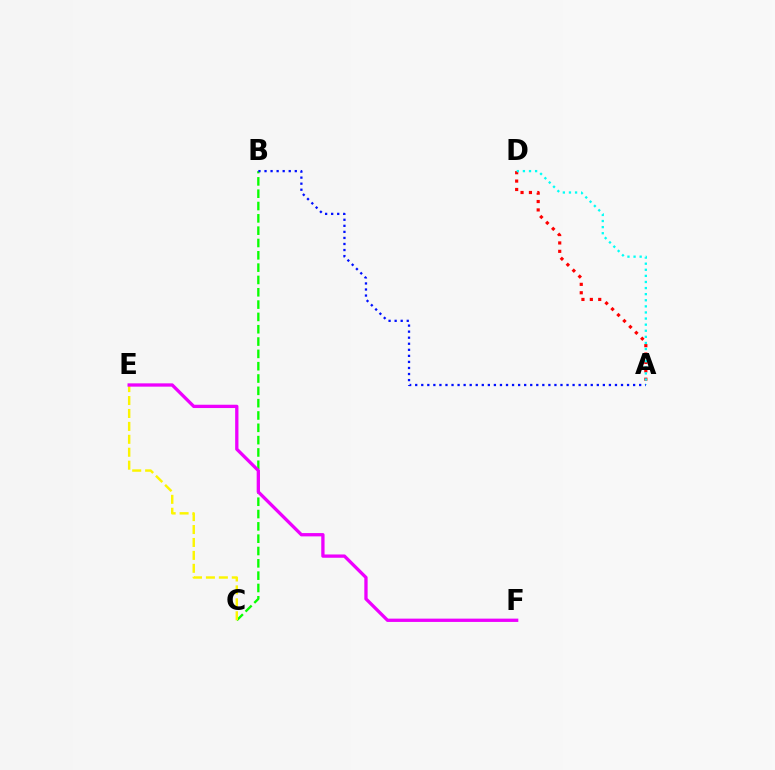{('B', 'C'): [{'color': '#08ff00', 'line_style': 'dashed', 'thickness': 1.67}], ('A', 'D'): [{'color': '#ff0000', 'line_style': 'dotted', 'thickness': 2.28}, {'color': '#00fff6', 'line_style': 'dotted', 'thickness': 1.66}], ('C', 'E'): [{'color': '#fcf500', 'line_style': 'dashed', 'thickness': 1.76}], ('E', 'F'): [{'color': '#ee00ff', 'line_style': 'solid', 'thickness': 2.38}], ('A', 'B'): [{'color': '#0010ff', 'line_style': 'dotted', 'thickness': 1.64}]}